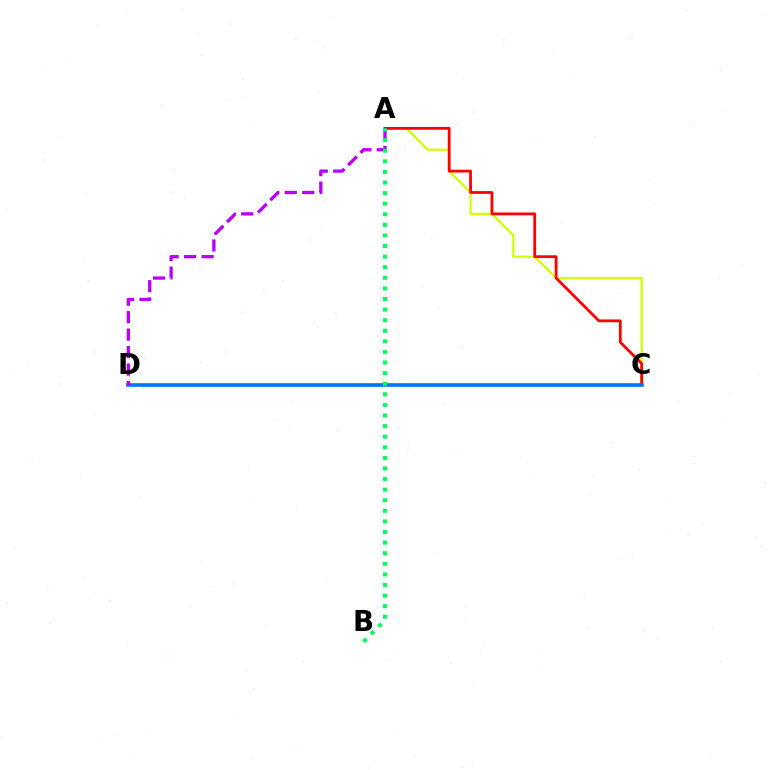{('A', 'C'): [{'color': '#d1ff00', 'line_style': 'solid', 'thickness': 1.61}, {'color': '#ff0000', 'line_style': 'solid', 'thickness': 2.0}], ('C', 'D'): [{'color': '#0074ff', 'line_style': 'solid', 'thickness': 2.6}], ('A', 'D'): [{'color': '#b900ff', 'line_style': 'dashed', 'thickness': 2.37}], ('A', 'B'): [{'color': '#00ff5c', 'line_style': 'dotted', 'thickness': 2.88}]}